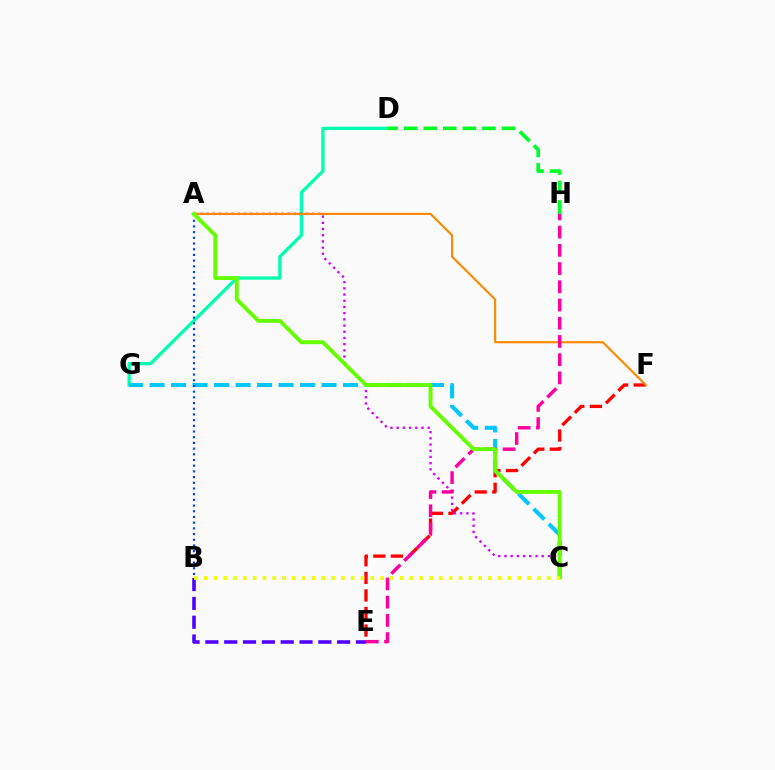{('D', 'G'): [{'color': '#00ffaf', 'line_style': 'solid', 'thickness': 2.37}], ('D', 'H'): [{'color': '#00ff27', 'line_style': 'dashed', 'thickness': 2.66}], ('E', 'F'): [{'color': '#ff0000', 'line_style': 'dashed', 'thickness': 2.38}], ('A', 'C'): [{'color': '#d600ff', 'line_style': 'dotted', 'thickness': 1.69}, {'color': '#66ff00', 'line_style': 'solid', 'thickness': 2.8}], ('C', 'G'): [{'color': '#00c7ff', 'line_style': 'dashed', 'thickness': 2.92}], ('A', 'F'): [{'color': '#ff8800', 'line_style': 'solid', 'thickness': 1.54}], ('A', 'B'): [{'color': '#003fff', 'line_style': 'dotted', 'thickness': 1.55}], ('E', 'H'): [{'color': '#ff00a0', 'line_style': 'dashed', 'thickness': 2.48}], ('B', 'E'): [{'color': '#4f00ff', 'line_style': 'dashed', 'thickness': 2.56}], ('B', 'C'): [{'color': '#eeff00', 'line_style': 'dotted', 'thickness': 2.66}]}